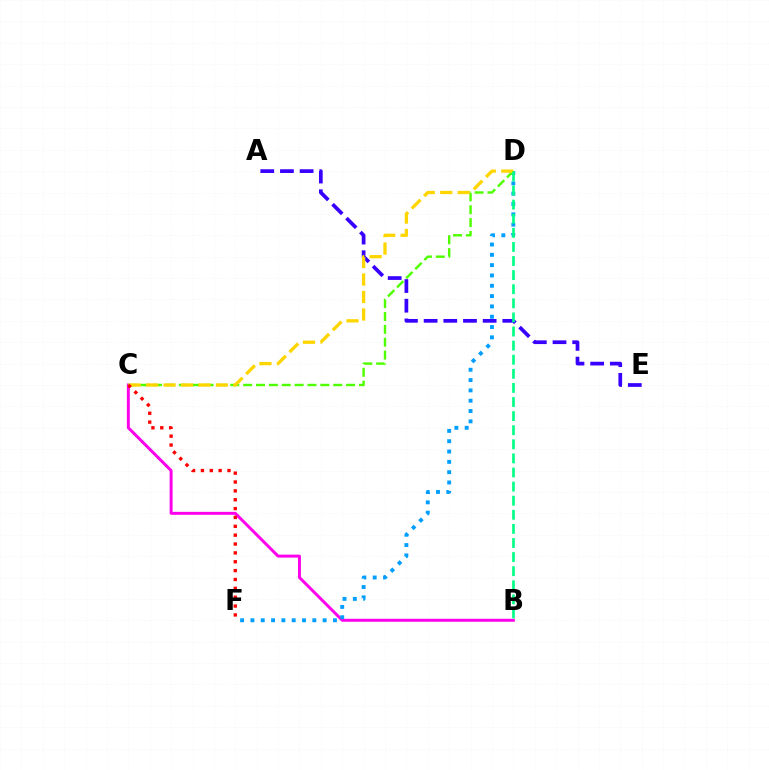{('B', 'C'): [{'color': '#ff00ed', 'line_style': 'solid', 'thickness': 2.14}], ('A', 'E'): [{'color': '#3700ff', 'line_style': 'dashed', 'thickness': 2.67}], ('D', 'F'): [{'color': '#009eff', 'line_style': 'dotted', 'thickness': 2.8}], ('C', 'D'): [{'color': '#4fff00', 'line_style': 'dashed', 'thickness': 1.75}, {'color': '#ffd500', 'line_style': 'dashed', 'thickness': 2.37}], ('C', 'F'): [{'color': '#ff0000', 'line_style': 'dotted', 'thickness': 2.41}], ('B', 'D'): [{'color': '#00ff86', 'line_style': 'dashed', 'thickness': 1.92}]}